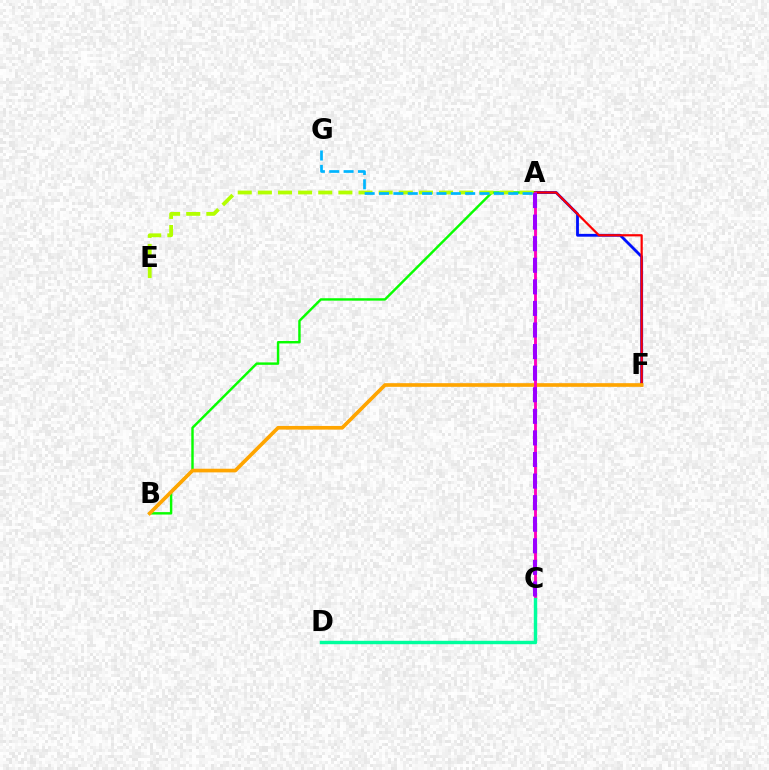{('A', 'F'): [{'color': '#0010ff', 'line_style': 'solid', 'thickness': 2.03}, {'color': '#ff0000', 'line_style': 'solid', 'thickness': 1.59}], ('A', 'B'): [{'color': '#08ff00', 'line_style': 'solid', 'thickness': 1.75}], ('A', 'E'): [{'color': '#b3ff00', 'line_style': 'dashed', 'thickness': 2.73}], ('B', 'F'): [{'color': '#ffa500', 'line_style': 'solid', 'thickness': 2.63}], ('A', 'C'): [{'color': '#ff00bd', 'line_style': 'solid', 'thickness': 2.08}, {'color': '#9b00ff', 'line_style': 'dashed', 'thickness': 2.93}], ('A', 'G'): [{'color': '#00b5ff', 'line_style': 'dashed', 'thickness': 1.95}], ('C', 'D'): [{'color': '#00ff9d', 'line_style': 'solid', 'thickness': 2.46}]}